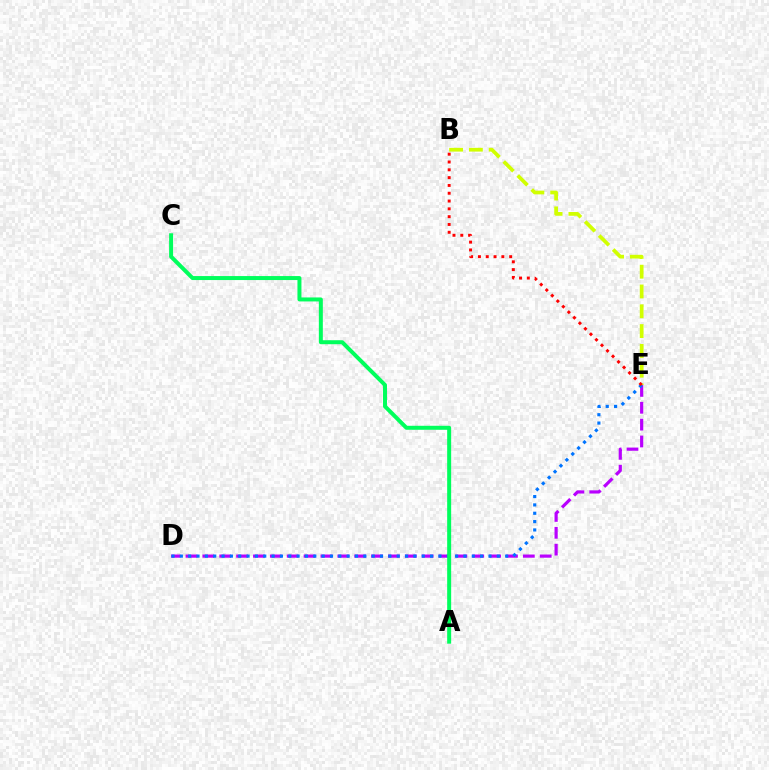{('D', 'E'): [{'color': '#b900ff', 'line_style': 'dashed', 'thickness': 2.29}, {'color': '#0074ff', 'line_style': 'dotted', 'thickness': 2.27}], ('B', 'E'): [{'color': '#d1ff00', 'line_style': 'dashed', 'thickness': 2.69}, {'color': '#ff0000', 'line_style': 'dotted', 'thickness': 2.12}], ('A', 'C'): [{'color': '#00ff5c', 'line_style': 'solid', 'thickness': 2.87}]}